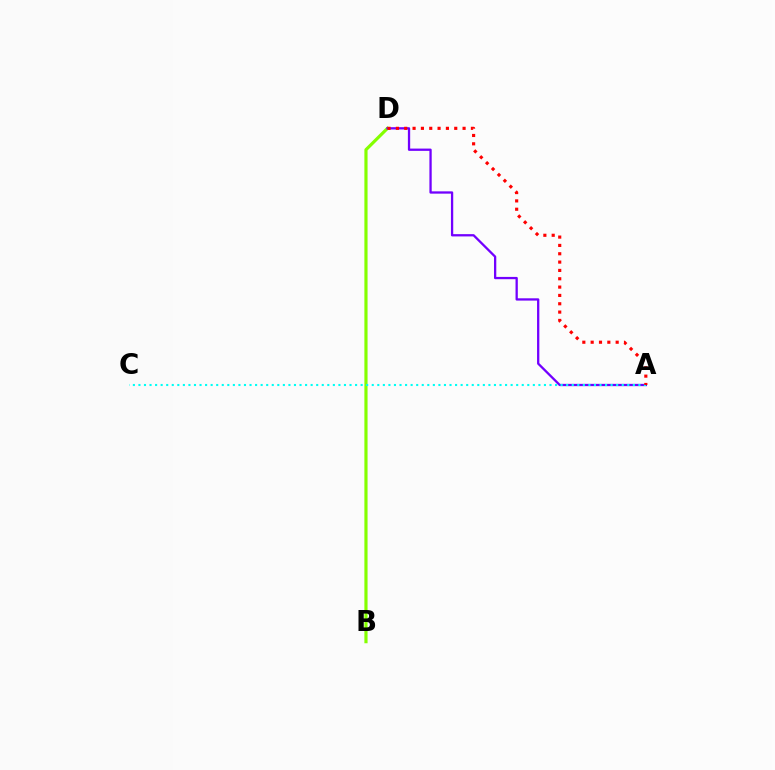{('B', 'D'): [{'color': '#84ff00', 'line_style': 'solid', 'thickness': 2.28}], ('A', 'D'): [{'color': '#7200ff', 'line_style': 'solid', 'thickness': 1.65}, {'color': '#ff0000', 'line_style': 'dotted', 'thickness': 2.26}], ('A', 'C'): [{'color': '#00fff6', 'line_style': 'dotted', 'thickness': 1.51}]}